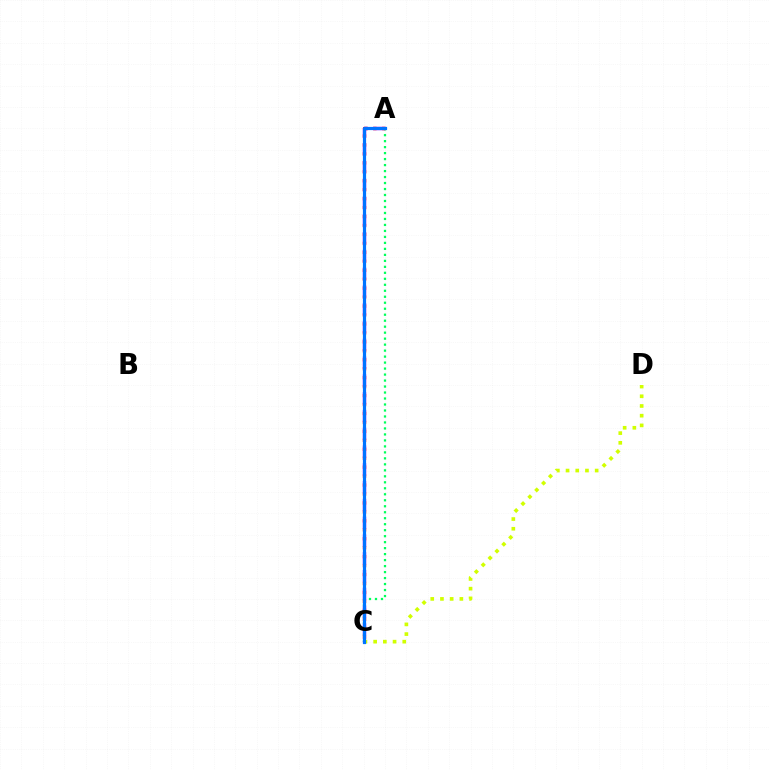{('A', 'C'): [{'color': '#b900ff', 'line_style': 'dashed', 'thickness': 2.42}, {'color': '#00ff5c', 'line_style': 'dotted', 'thickness': 1.63}, {'color': '#ff0000', 'line_style': 'dotted', 'thickness': 2.43}, {'color': '#0074ff', 'line_style': 'solid', 'thickness': 2.3}], ('C', 'D'): [{'color': '#d1ff00', 'line_style': 'dotted', 'thickness': 2.64}]}